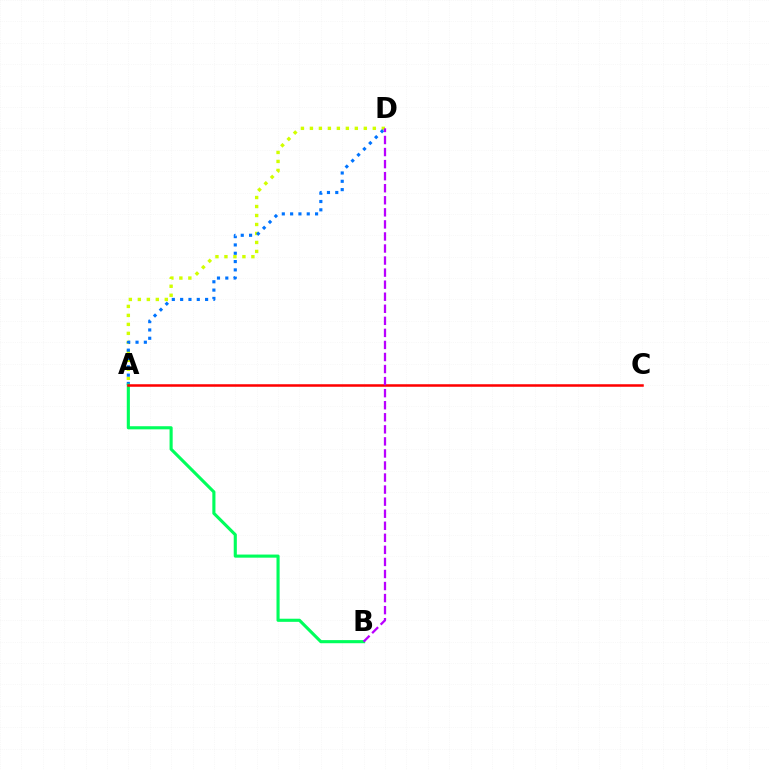{('A', 'D'): [{'color': '#d1ff00', 'line_style': 'dotted', 'thickness': 2.44}, {'color': '#0074ff', 'line_style': 'dotted', 'thickness': 2.26}], ('A', 'B'): [{'color': '#00ff5c', 'line_style': 'solid', 'thickness': 2.24}], ('A', 'C'): [{'color': '#ff0000', 'line_style': 'solid', 'thickness': 1.82}], ('B', 'D'): [{'color': '#b900ff', 'line_style': 'dashed', 'thickness': 1.64}]}